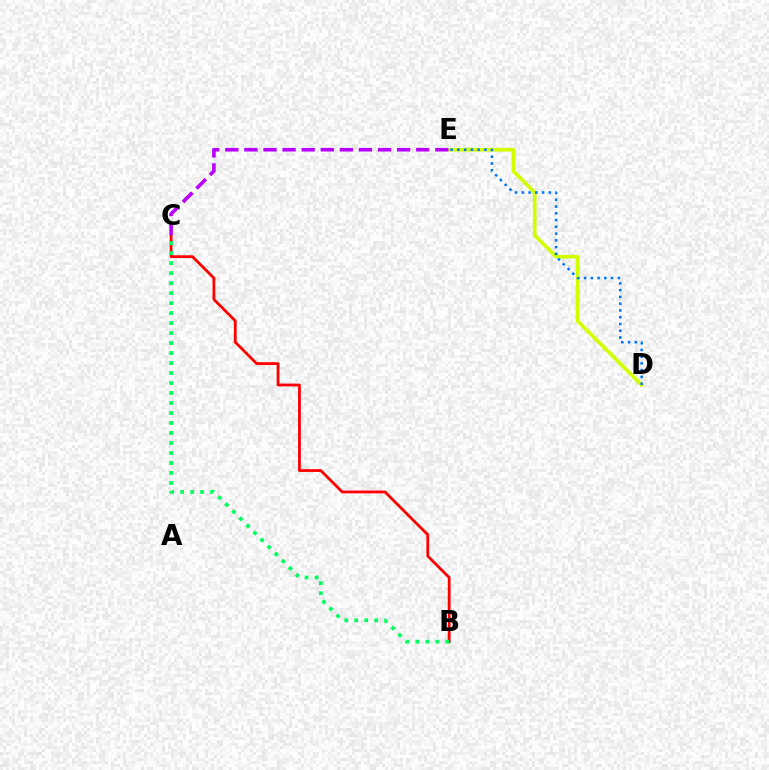{('D', 'E'): [{'color': '#d1ff00', 'line_style': 'solid', 'thickness': 2.64}, {'color': '#0074ff', 'line_style': 'dotted', 'thickness': 1.84}], ('B', 'C'): [{'color': '#ff0000', 'line_style': 'solid', 'thickness': 2.01}, {'color': '#00ff5c', 'line_style': 'dotted', 'thickness': 2.71}], ('C', 'E'): [{'color': '#b900ff', 'line_style': 'dashed', 'thickness': 2.59}]}